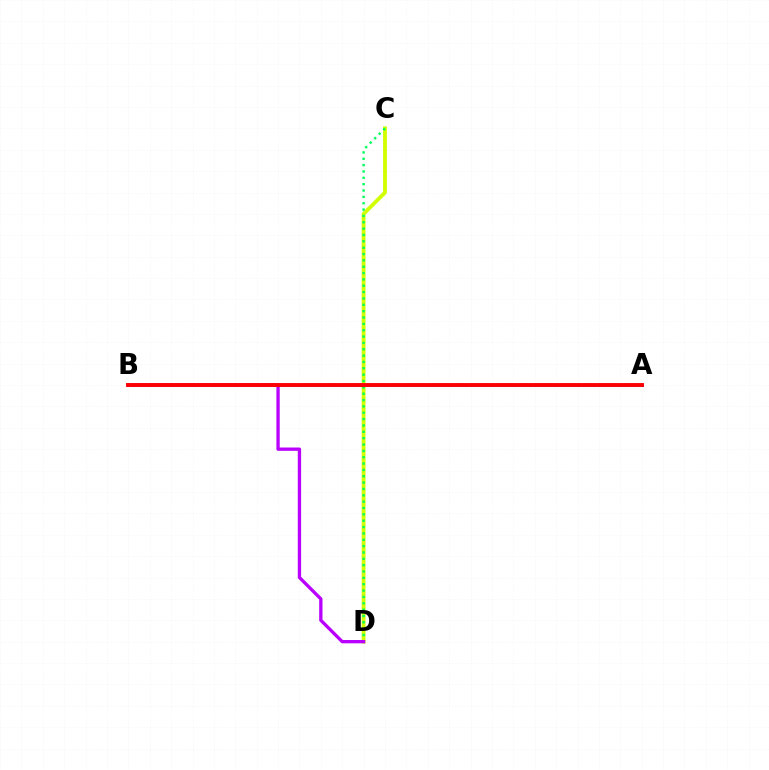{('C', 'D'): [{'color': '#d1ff00', 'line_style': 'solid', 'thickness': 2.77}, {'color': '#00ff5c', 'line_style': 'dotted', 'thickness': 1.73}], ('A', 'B'): [{'color': '#0074ff', 'line_style': 'solid', 'thickness': 2.17}, {'color': '#ff0000', 'line_style': 'solid', 'thickness': 2.8}], ('B', 'D'): [{'color': '#b900ff', 'line_style': 'solid', 'thickness': 2.38}]}